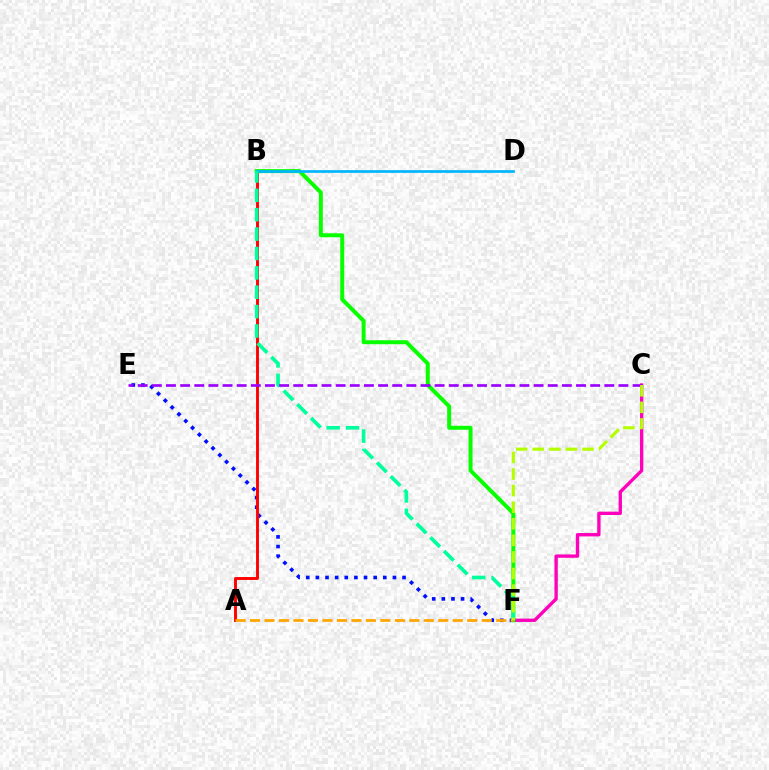{('E', 'F'): [{'color': '#0010ff', 'line_style': 'dotted', 'thickness': 2.62}], ('A', 'B'): [{'color': '#ff0000', 'line_style': 'solid', 'thickness': 2.08}], ('C', 'F'): [{'color': '#ff00bd', 'line_style': 'solid', 'thickness': 2.41}, {'color': '#b3ff00', 'line_style': 'dashed', 'thickness': 2.25}], ('B', 'F'): [{'color': '#08ff00', 'line_style': 'solid', 'thickness': 2.86}, {'color': '#00ff9d', 'line_style': 'dashed', 'thickness': 2.63}], ('B', 'D'): [{'color': '#00b5ff', 'line_style': 'solid', 'thickness': 1.95}], ('C', 'E'): [{'color': '#9b00ff', 'line_style': 'dashed', 'thickness': 1.92}], ('A', 'F'): [{'color': '#ffa500', 'line_style': 'dashed', 'thickness': 1.97}]}